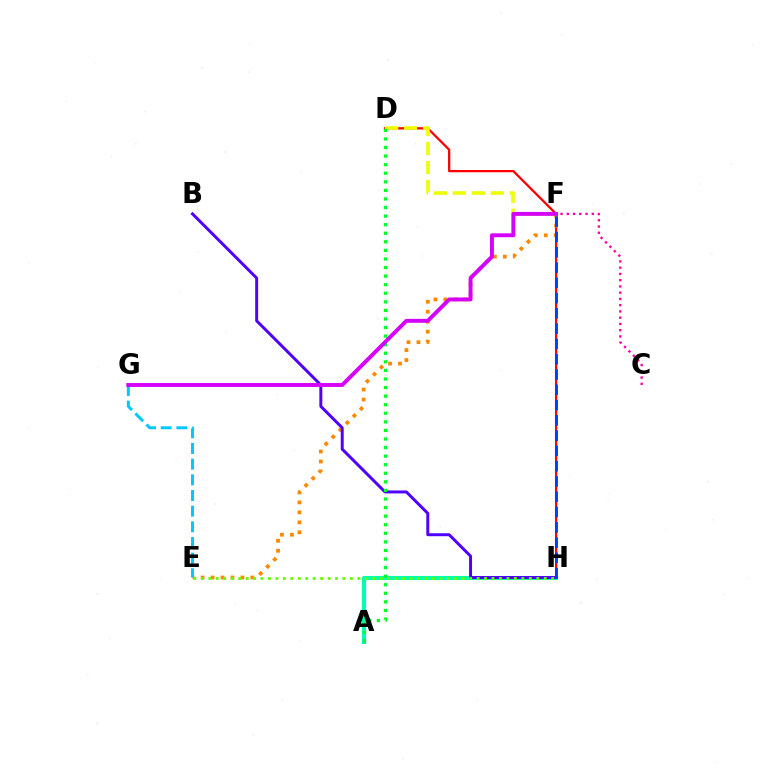{('C', 'F'): [{'color': '#ff00a0', 'line_style': 'dotted', 'thickness': 1.7}], ('A', 'H'): [{'color': '#00ffaf', 'line_style': 'solid', 'thickness': 2.97}], ('D', 'H'): [{'color': '#ff0000', 'line_style': 'solid', 'thickness': 1.64}], ('D', 'F'): [{'color': '#eeff00', 'line_style': 'dashed', 'thickness': 2.58}], ('E', 'F'): [{'color': '#ff8800', 'line_style': 'dotted', 'thickness': 2.71}], ('B', 'H'): [{'color': '#4f00ff', 'line_style': 'solid', 'thickness': 2.13}], ('A', 'D'): [{'color': '#00ff27', 'line_style': 'dotted', 'thickness': 2.33}], ('E', 'G'): [{'color': '#00c7ff', 'line_style': 'dashed', 'thickness': 2.13}], ('F', 'H'): [{'color': '#003fff', 'line_style': 'dashed', 'thickness': 2.08}], ('F', 'G'): [{'color': '#d600ff', 'line_style': 'solid', 'thickness': 2.81}], ('E', 'H'): [{'color': '#66ff00', 'line_style': 'dotted', 'thickness': 2.03}]}